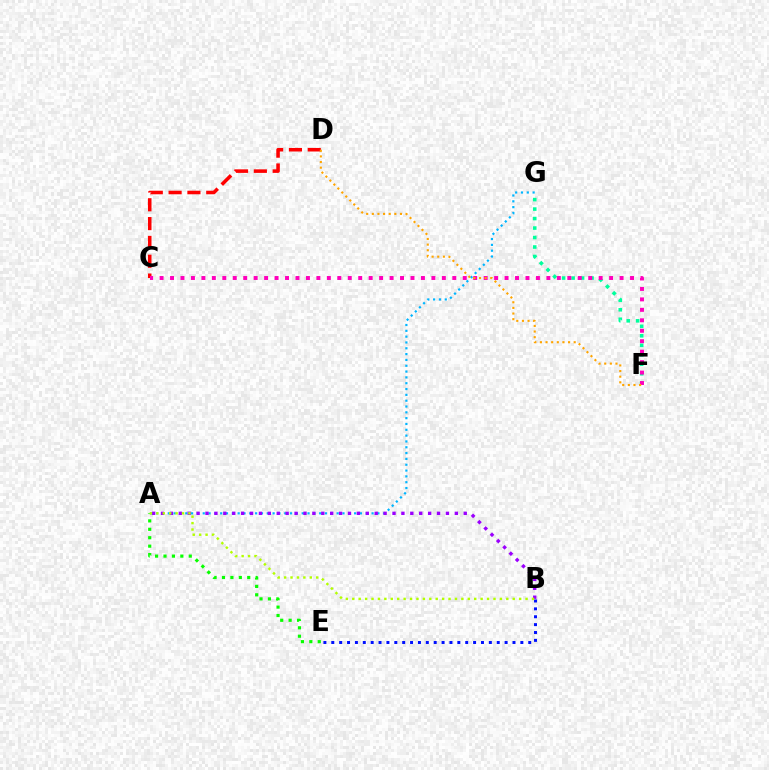{('F', 'G'): [{'color': '#00ff9d', 'line_style': 'dotted', 'thickness': 2.58}], ('B', 'E'): [{'color': '#0010ff', 'line_style': 'dotted', 'thickness': 2.14}], ('A', 'G'): [{'color': '#00b5ff', 'line_style': 'dotted', 'thickness': 1.58}], ('C', 'D'): [{'color': '#ff0000', 'line_style': 'dashed', 'thickness': 2.56}], ('A', 'E'): [{'color': '#08ff00', 'line_style': 'dotted', 'thickness': 2.29}], ('C', 'F'): [{'color': '#ff00bd', 'line_style': 'dotted', 'thickness': 2.84}], ('A', 'B'): [{'color': '#9b00ff', 'line_style': 'dotted', 'thickness': 2.42}, {'color': '#b3ff00', 'line_style': 'dotted', 'thickness': 1.74}], ('D', 'F'): [{'color': '#ffa500', 'line_style': 'dotted', 'thickness': 1.53}]}